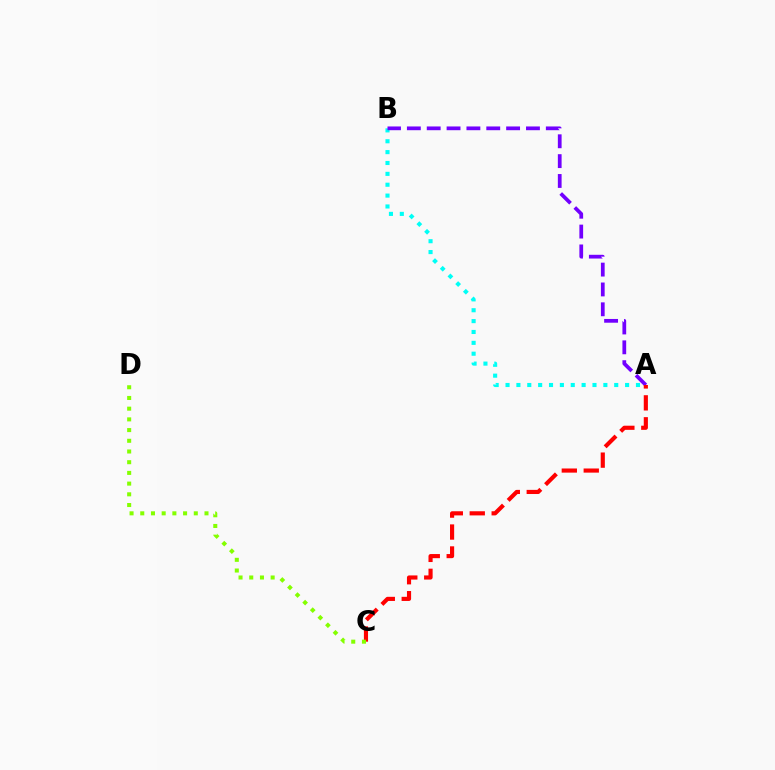{('A', 'B'): [{'color': '#00fff6', 'line_style': 'dotted', 'thickness': 2.95}, {'color': '#7200ff', 'line_style': 'dashed', 'thickness': 2.7}], ('A', 'C'): [{'color': '#ff0000', 'line_style': 'dashed', 'thickness': 2.98}], ('C', 'D'): [{'color': '#84ff00', 'line_style': 'dotted', 'thickness': 2.91}]}